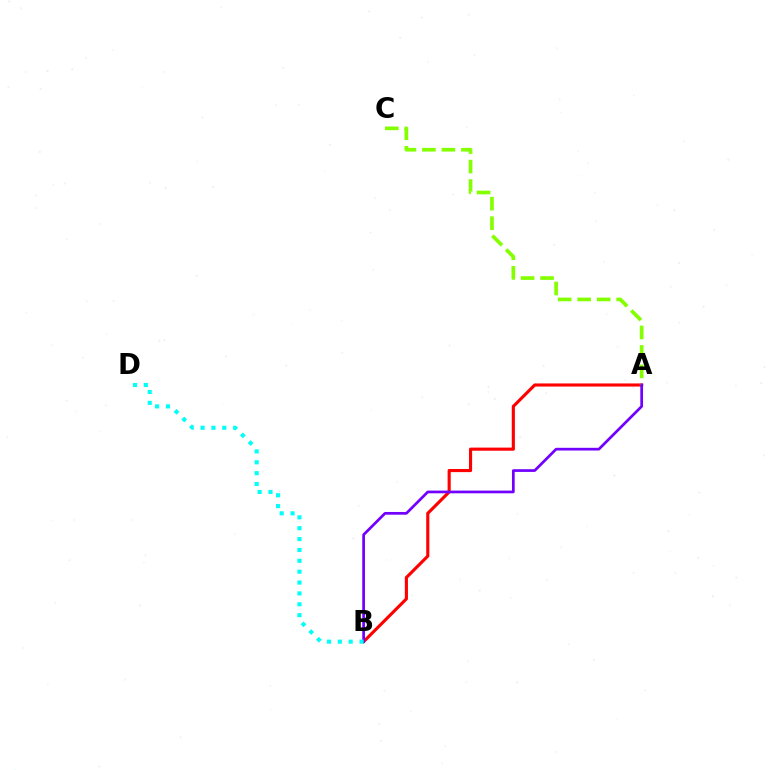{('A', 'B'): [{'color': '#ff0000', 'line_style': 'solid', 'thickness': 2.25}, {'color': '#7200ff', 'line_style': 'solid', 'thickness': 1.95}], ('A', 'C'): [{'color': '#84ff00', 'line_style': 'dashed', 'thickness': 2.65}], ('B', 'D'): [{'color': '#00fff6', 'line_style': 'dotted', 'thickness': 2.95}]}